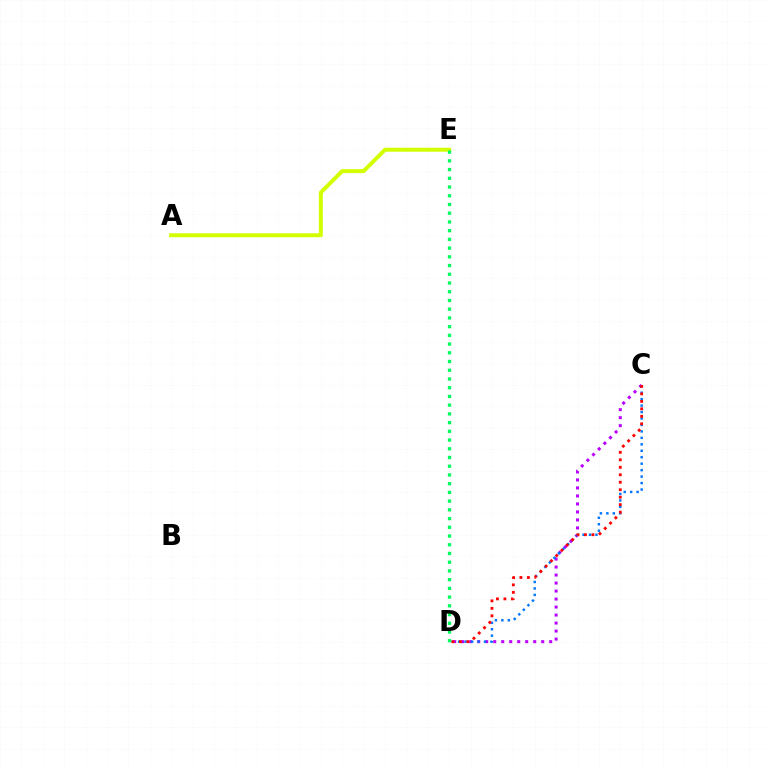{('C', 'D'): [{'color': '#b900ff', 'line_style': 'dotted', 'thickness': 2.17}, {'color': '#0074ff', 'line_style': 'dotted', 'thickness': 1.75}, {'color': '#ff0000', 'line_style': 'dotted', 'thickness': 2.03}], ('A', 'E'): [{'color': '#d1ff00', 'line_style': 'solid', 'thickness': 2.84}], ('D', 'E'): [{'color': '#00ff5c', 'line_style': 'dotted', 'thickness': 2.37}]}